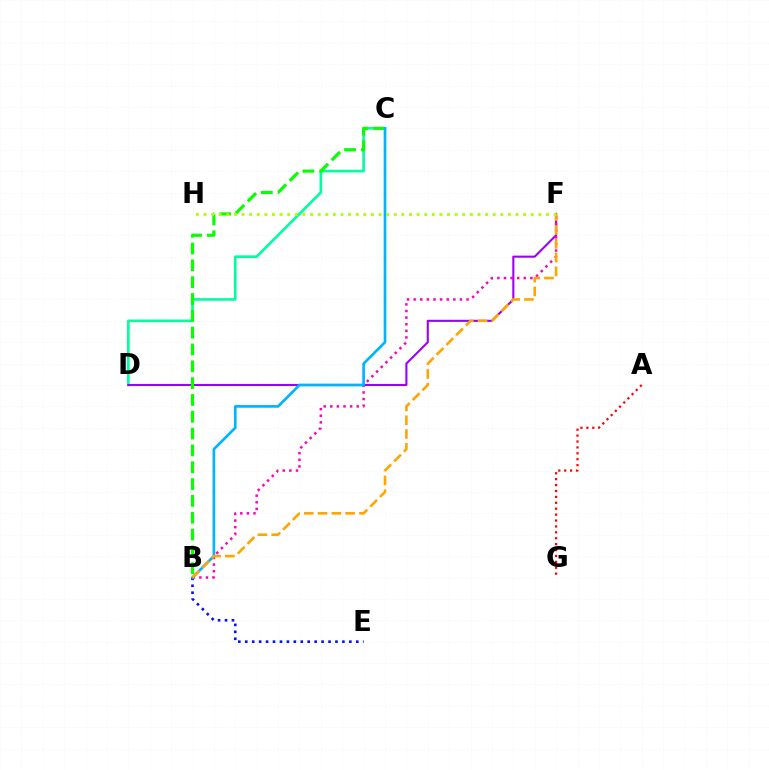{('C', 'D'): [{'color': '#00ff9d', 'line_style': 'solid', 'thickness': 1.91}], ('D', 'F'): [{'color': '#9b00ff', 'line_style': 'solid', 'thickness': 1.51}], ('B', 'E'): [{'color': '#0010ff', 'line_style': 'dotted', 'thickness': 1.89}], ('B', 'F'): [{'color': '#ff00bd', 'line_style': 'dotted', 'thickness': 1.8}, {'color': '#ffa500', 'line_style': 'dashed', 'thickness': 1.88}], ('B', 'C'): [{'color': '#08ff00', 'line_style': 'dashed', 'thickness': 2.29}, {'color': '#00b5ff', 'line_style': 'solid', 'thickness': 1.93}], ('A', 'G'): [{'color': '#ff0000', 'line_style': 'dotted', 'thickness': 1.6}], ('F', 'H'): [{'color': '#b3ff00', 'line_style': 'dotted', 'thickness': 2.07}]}